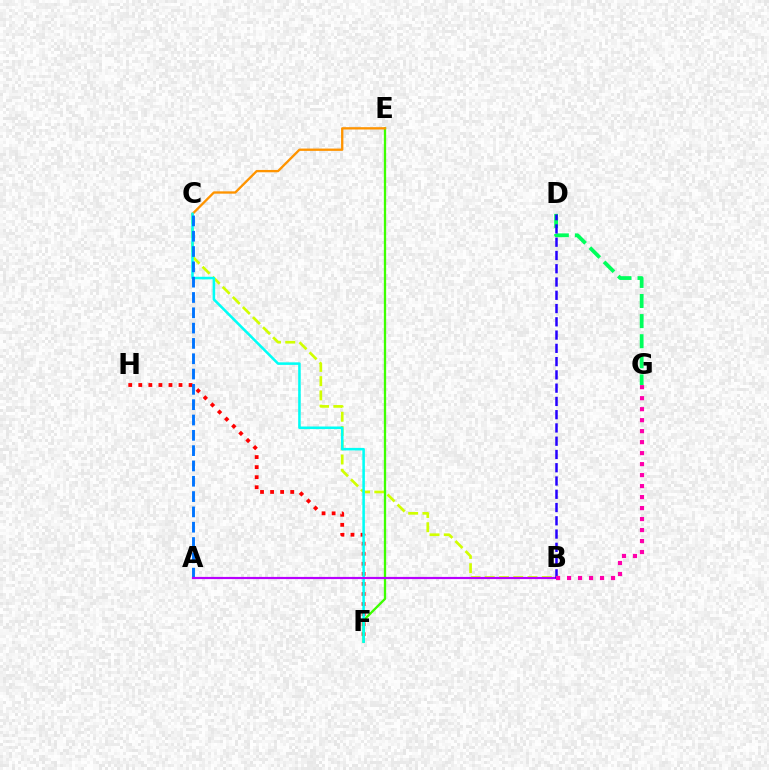{('F', 'H'): [{'color': '#ff0000', 'line_style': 'dotted', 'thickness': 2.73}], ('B', 'C'): [{'color': '#d1ff00', 'line_style': 'dashed', 'thickness': 1.94}], ('E', 'F'): [{'color': '#3dff00', 'line_style': 'solid', 'thickness': 1.66}], ('C', 'E'): [{'color': '#ff9400', 'line_style': 'solid', 'thickness': 1.67}], ('D', 'G'): [{'color': '#00ff5c', 'line_style': 'dashed', 'thickness': 2.73}], ('C', 'F'): [{'color': '#00fff6', 'line_style': 'solid', 'thickness': 1.84}], ('A', 'C'): [{'color': '#0074ff', 'line_style': 'dashed', 'thickness': 2.08}], ('A', 'B'): [{'color': '#b900ff', 'line_style': 'solid', 'thickness': 1.57}], ('B', 'D'): [{'color': '#2500ff', 'line_style': 'dashed', 'thickness': 1.8}], ('B', 'G'): [{'color': '#ff00ac', 'line_style': 'dotted', 'thickness': 2.99}]}